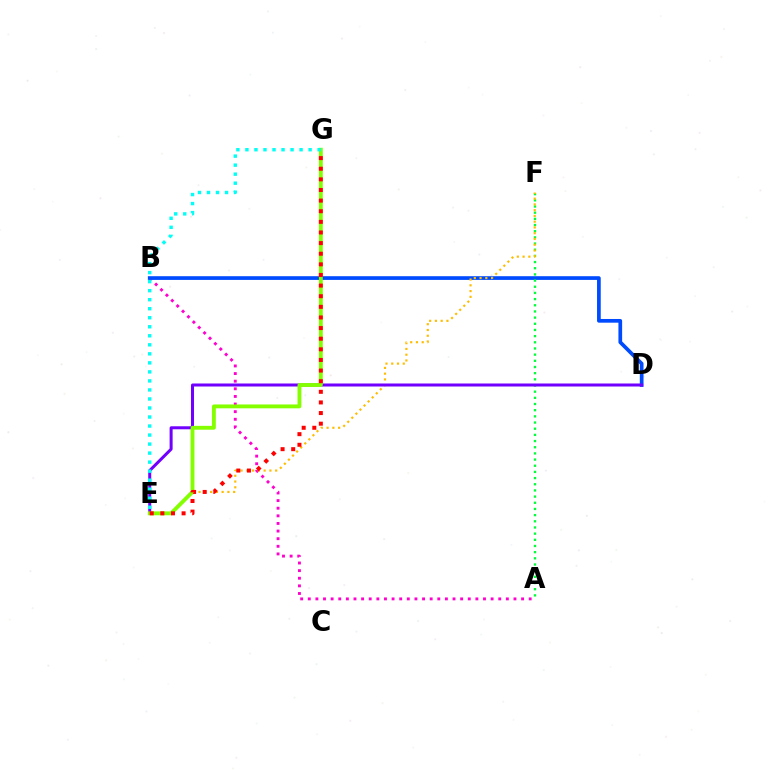{('A', 'B'): [{'color': '#ff00cf', 'line_style': 'dotted', 'thickness': 2.07}], ('B', 'D'): [{'color': '#004bff', 'line_style': 'solid', 'thickness': 2.67}], ('A', 'F'): [{'color': '#00ff39', 'line_style': 'dotted', 'thickness': 1.68}], ('E', 'F'): [{'color': '#ffbd00', 'line_style': 'dotted', 'thickness': 1.57}], ('D', 'E'): [{'color': '#7200ff', 'line_style': 'solid', 'thickness': 2.17}], ('E', 'G'): [{'color': '#84ff00', 'line_style': 'solid', 'thickness': 2.78}, {'color': '#ff0000', 'line_style': 'dotted', 'thickness': 2.89}, {'color': '#00fff6', 'line_style': 'dotted', 'thickness': 2.45}]}